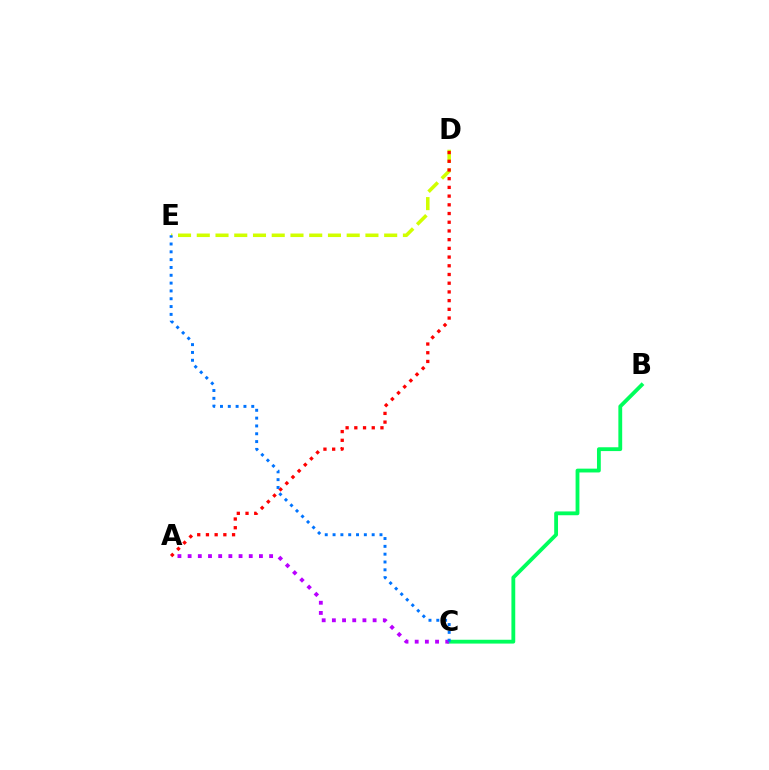{('B', 'C'): [{'color': '#00ff5c', 'line_style': 'solid', 'thickness': 2.75}], ('D', 'E'): [{'color': '#d1ff00', 'line_style': 'dashed', 'thickness': 2.55}], ('A', 'D'): [{'color': '#ff0000', 'line_style': 'dotted', 'thickness': 2.37}], ('A', 'C'): [{'color': '#b900ff', 'line_style': 'dotted', 'thickness': 2.77}], ('C', 'E'): [{'color': '#0074ff', 'line_style': 'dotted', 'thickness': 2.12}]}